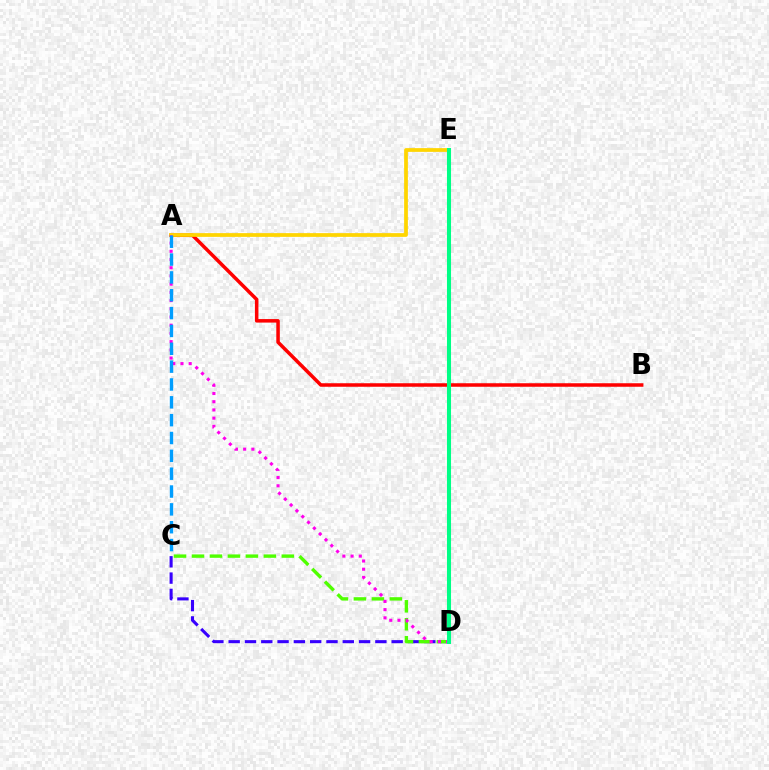{('A', 'B'): [{'color': '#ff0000', 'line_style': 'solid', 'thickness': 2.53}], ('A', 'E'): [{'color': '#ffd500', 'line_style': 'solid', 'thickness': 2.69}], ('C', 'D'): [{'color': '#3700ff', 'line_style': 'dashed', 'thickness': 2.21}, {'color': '#4fff00', 'line_style': 'dashed', 'thickness': 2.44}], ('A', 'D'): [{'color': '#ff00ed', 'line_style': 'dotted', 'thickness': 2.23}], ('A', 'C'): [{'color': '#009eff', 'line_style': 'dashed', 'thickness': 2.42}], ('D', 'E'): [{'color': '#00ff86', 'line_style': 'solid', 'thickness': 2.92}]}